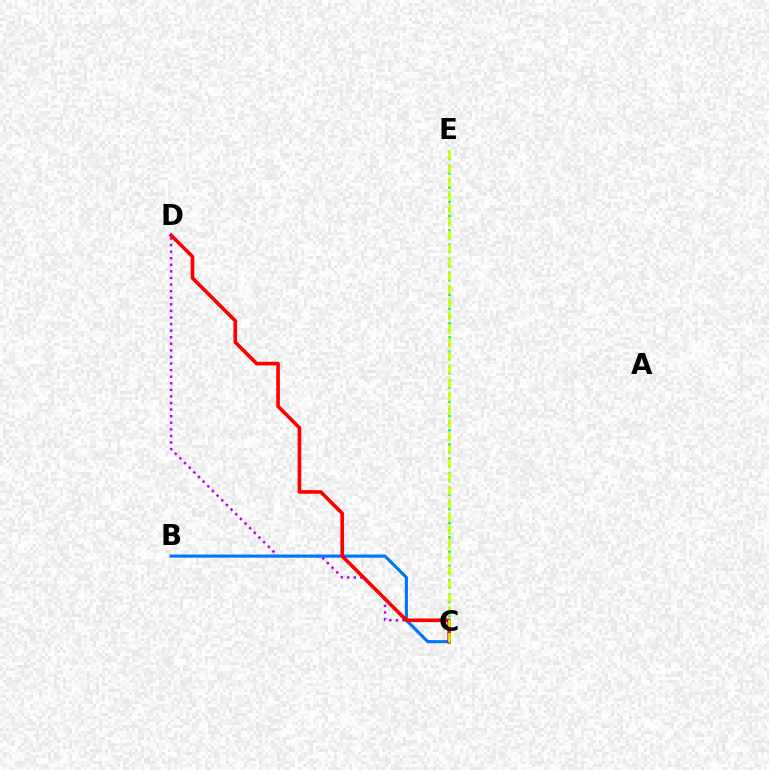{('C', 'E'): [{'color': '#00ff5c', 'line_style': 'dotted', 'thickness': 1.94}, {'color': '#d1ff00', 'line_style': 'dashed', 'thickness': 1.82}], ('C', 'D'): [{'color': '#b900ff', 'line_style': 'dotted', 'thickness': 1.79}, {'color': '#ff0000', 'line_style': 'solid', 'thickness': 2.61}], ('B', 'C'): [{'color': '#0074ff', 'line_style': 'solid', 'thickness': 2.24}]}